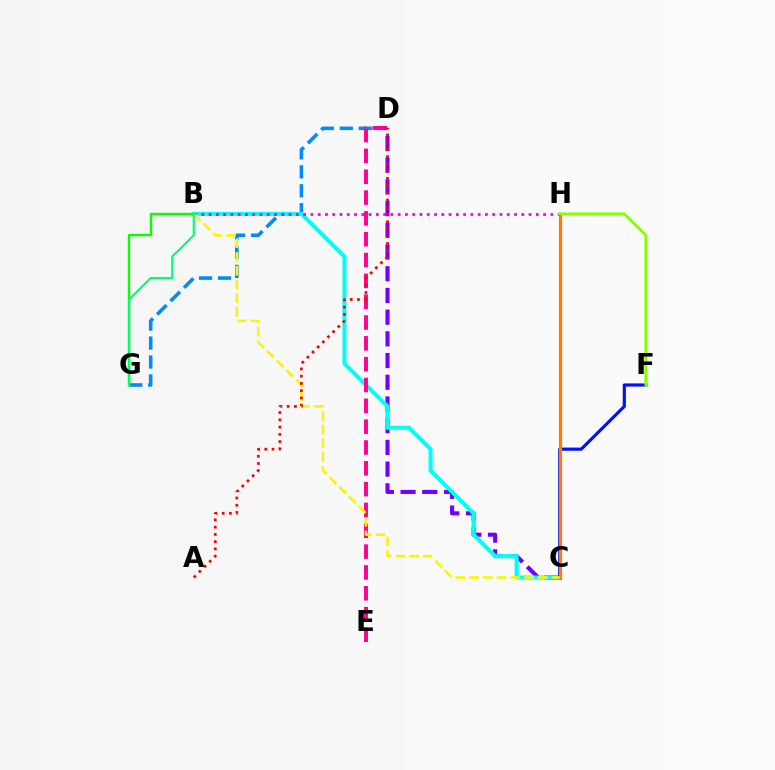{('D', 'G'): [{'color': '#008cff', 'line_style': 'dashed', 'thickness': 2.57}], ('C', 'D'): [{'color': '#7200ff', 'line_style': 'dashed', 'thickness': 2.95}], ('B', 'C'): [{'color': '#00fff6', 'line_style': 'solid', 'thickness': 2.92}, {'color': '#fcf500', 'line_style': 'dashed', 'thickness': 1.87}], ('C', 'F'): [{'color': '#0010ff', 'line_style': 'solid', 'thickness': 2.28}], ('C', 'H'): [{'color': '#ff7c00', 'line_style': 'solid', 'thickness': 2.33}], ('B', 'H'): [{'color': '#ee00ff', 'line_style': 'dotted', 'thickness': 1.98}], ('B', 'G'): [{'color': '#08ff00', 'line_style': 'solid', 'thickness': 1.73}, {'color': '#00ff74', 'line_style': 'solid', 'thickness': 1.52}], ('D', 'E'): [{'color': '#ff0094', 'line_style': 'dashed', 'thickness': 2.83}], ('A', 'D'): [{'color': '#ff0000', 'line_style': 'dotted', 'thickness': 1.97}], ('F', 'H'): [{'color': '#84ff00', 'line_style': 'solid', 'thickness': 2.05}]}